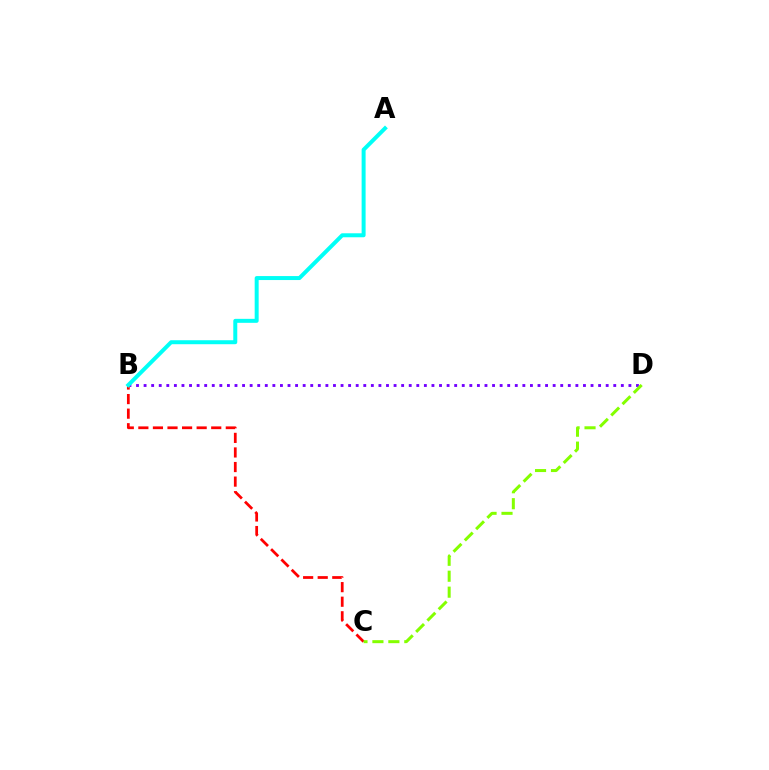{('B', 'D'): [{'color': '#7200ff', 'line_style': 'dotted', 'thickness': 2.06}], ('B', 'C'): [{'color': '#ff0000', 'line_style': 'dashed', 'thickness': 1.98}], ('A', 'B'): [{'color': '#00fff6', 'line_style': 'solid', 'thickness': 2.87}], ('C', 'D'): [{'color': '#84ff00', 'line_style': 'dashed', 'thickness': 2.17}]}